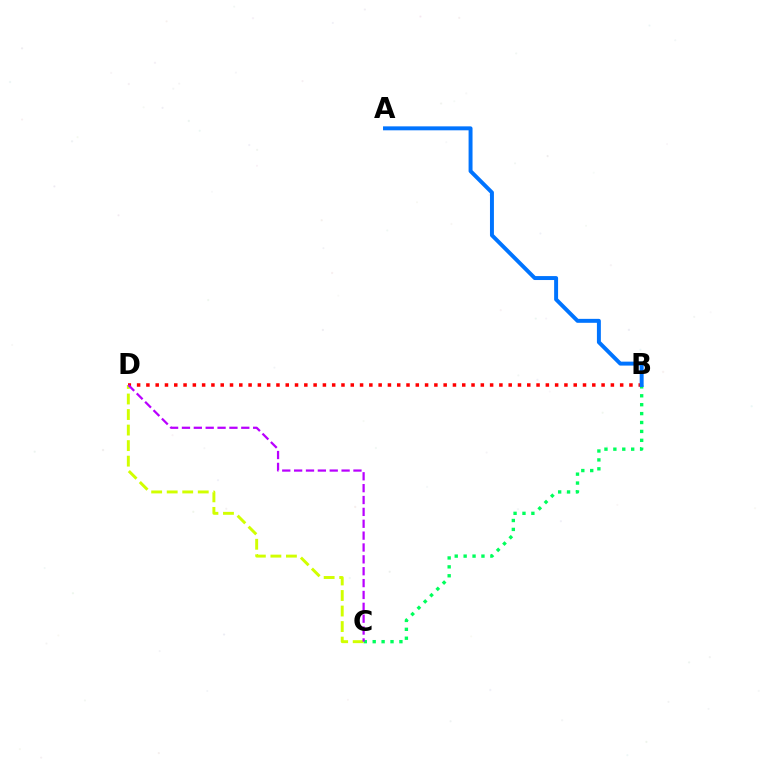{('B', 'C'): [{'color': '#00ff5c', 'line_style': 'dotted', 'thickness': 2.42}], ('B', 'D'): [{'color': '#ff0000', 'line_style': 'dotted', 'thickness': 2.52}], ('A', 'B'): [{'color': '#0074ff', 'line_style': 'solid', 'thickness': 2.84}], ('C', 'D'): [{'color': '#d1ff00', 'line_style': 'dashed', 'thickness': 2.11}, {'color': '#b900ff', 'line_style': 'dashed', 'thickness': 1.61}]}